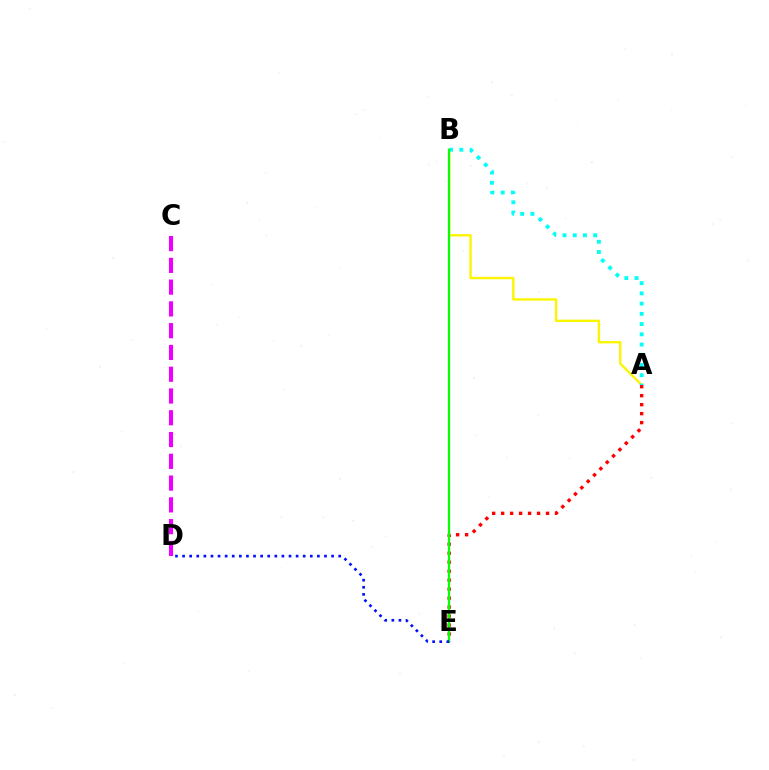{('A', 'B'): [{'color': '#fcf500', 'line_style': 'solid', 'thickness': 1.7}, {'color': '#00fff6', 'line_style': 'dotted', 'thickness': 2.78}], ('A', 'E'): [{'color': '#ff0000', 'line_style': 'dotted', 'thickness': 2.44}], ('C', 'D'): [{'color': '#ee00ff', 'line_style': 'dashed', 'thickness': 2.96}], ('B', 'E'): [{'color': '#08ff00', 'line_style': 'solid', 'thickness': 1.61}], ('D', 'E'): [{'color': '#0010ff', 'line_style': 'dotted', 'thickness': 1.93}]}